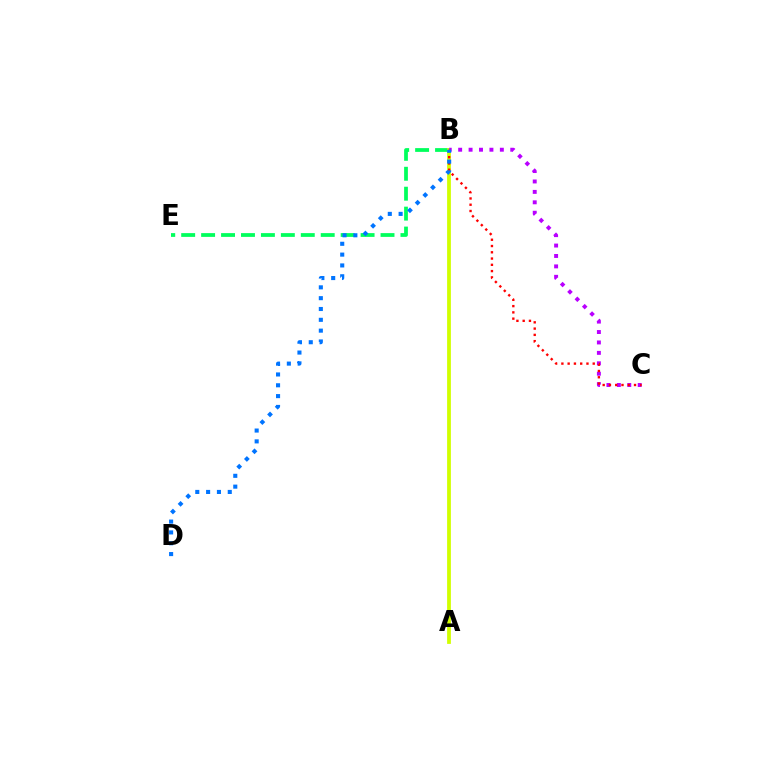{('B', 'E'): [{'color': '#00ff5c', 'line_style': 'dashed', 'thickness': 2.71}], ('A', 'B'): [{'color': '#d1ff00', 'line_style': 'solid', 'thickness': 2.72}], ('B', 'C'): [{'color': '#b900ff', 'line_style': 'dotted', 'thickness': 2.83}, {'color': '#ff0000', 'line_style': 'dotted', 'thickness': 1.7}], ('B', 'D'): [{'color': '#0074ff', 'line_style': 'dotted', 'thickness': 2.94}]}